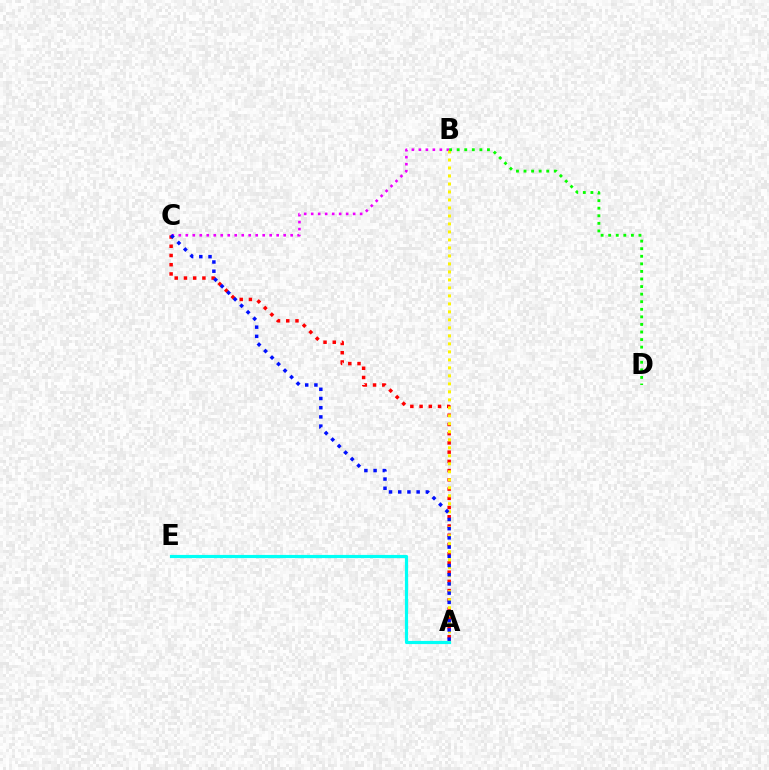{('A', 'C'): [{'color': '#ff0000', 'line_style': 'dotted', 'thickness': 2.51}, {'color': '#0010ff', 'line_style': 'dotted', 'thickness': 2.5}], ('B', 'C'): [{'color': '#ee00ff', 'line_style': 'dotted', 'thickness': 1.9}], ('A', 'E'): [{'color': '#00fff6', 'line_style': 'solid', 'thickness': 2.28}], ('A', 'B'): [{'color': '#fcf500', 'line_style': 'dotted', 'thickness': 2.17}], ('B', 'D'): [{'color': '#08ff00', 'line_style': 'dotted', 'thickness': 2.06}]}